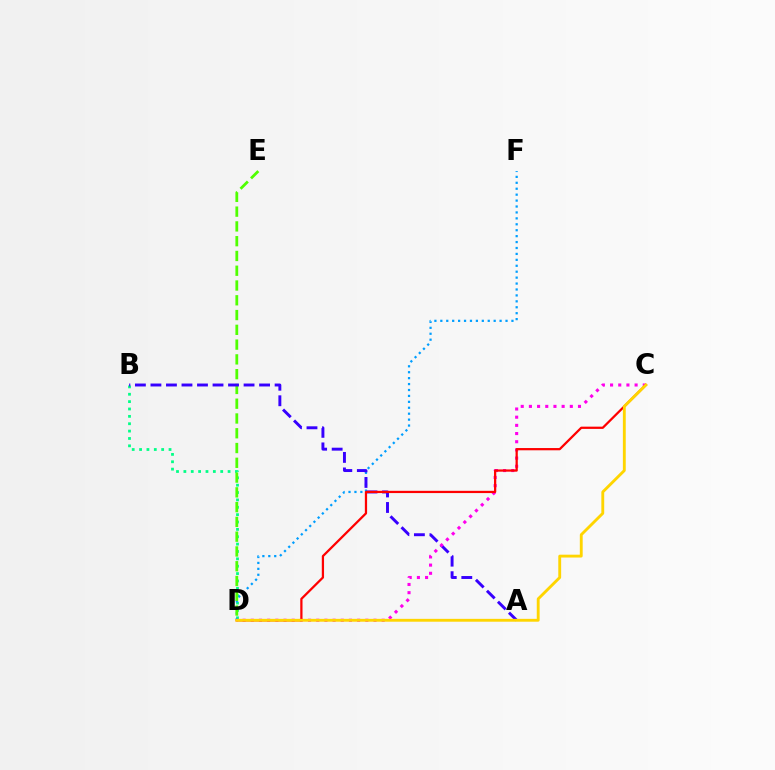{('B', 'D'): [{'color': '#00ff86', 'line_style': 'dotted', 'thickness': 2.0}], ('D', 'F'): [{'color': '#009eff', 'line_style': 'dotted', 'thickness': 1.61}], ('D', 'E'): [{'color': '#4fff00', 'line_style': 'dashed', 'thickness': 2.01}], ('A', 'B'): [{'color': '#3700ff', 'line_style': 'dashed', 'thickness': 2.11}], ('C', 'D'): [{'color': '#ff00ed', 'line_style': 'dotted', 'thickness': 2.22}, {'color': '#ff0000', 'line_style': 'solid', 'thickness': 1.62}, {'color': '#ffd500', 'line_style': 'solid', 'thickness': 2.06}]}